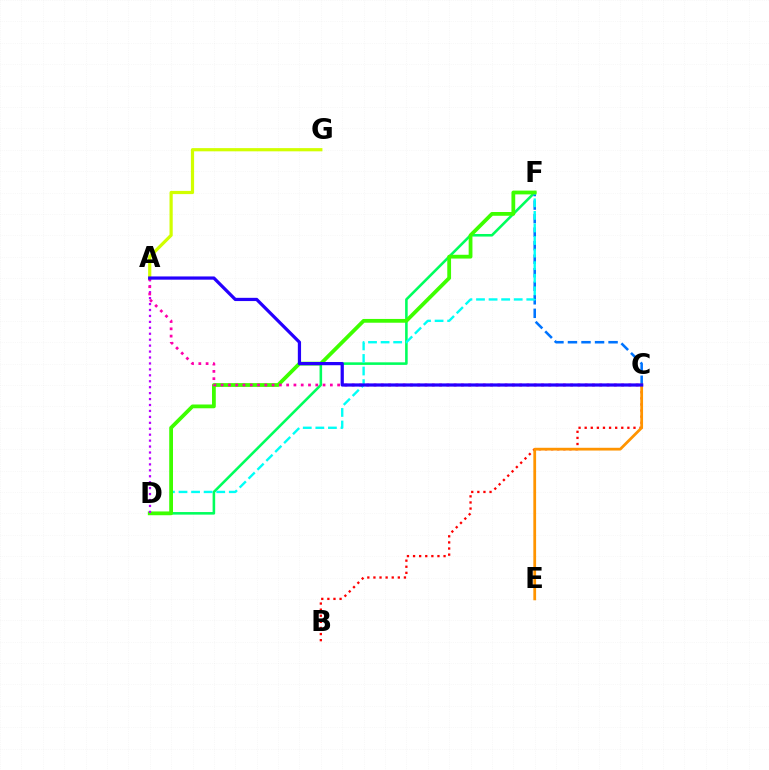{('D', 'F'): [{'color': '#00ff5c', 'line_style': 'solid', 'thickness': 1.85}, {'color': '#00fff6', 'line_style': 'dashed', 'thickness': 1.71}, {'color': '#3dff00', 'line_style': 'solid', 'thickness': 2.72}], ('B', 'C'): [{'color': '#ff0000', 'line_style': 'dotted', 'thickness': 1.66}], ('A', 'G'): [{'color': '#d1ff00', 'line_style': 'solid', 'thickness': 2.31}], ('C', 'F'): [{'color': '#0074ff', 'line_style': 'dashed', 'thickness': 1.84}], ('A', 'D'): [{'color': '#b900ff', 'line_style': 'dotted', 'thickness': 1.61}], ('A', 'C'): [{'color': '#ff00ac', 'line_style': 'dotted', 'thickness': 1.98}, {'color': '#2500ff', 'line_style': 'solid', 'thickness': 2.33}], ('C', 'E'): [{'color': '#ff9400', 'line_style': 'solid', 'thickness': 1.99}]}